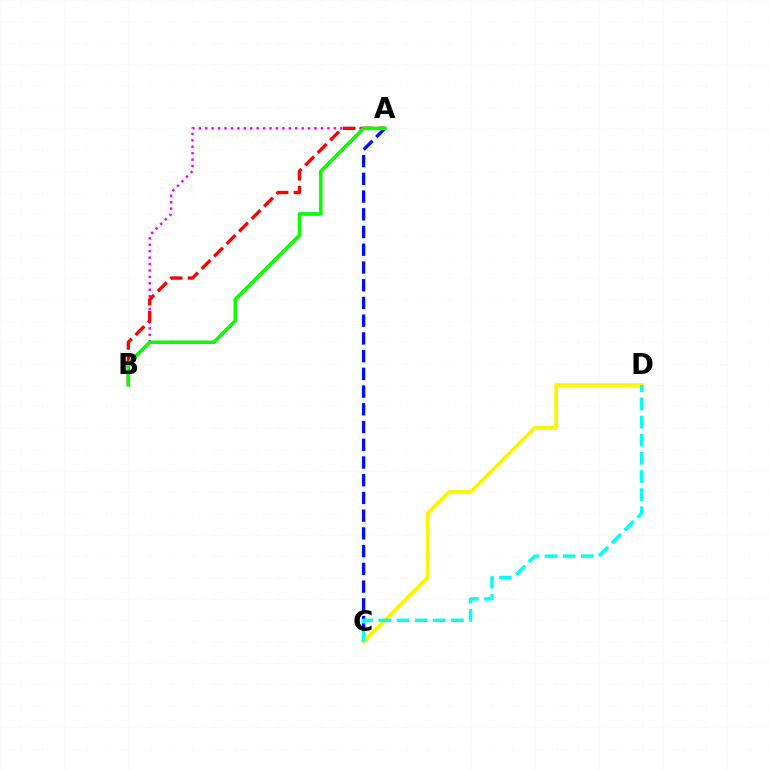{('A', 'B'): [{'color': '#ee00ff', 'line_style': 'dotted', 'thickness': 1.75}, {'color': '#ff0000', 'line_style': 'dashed', 'thickness': 2.4}, {'color': '#08ff00', 'line_style': 'solid', 'thickness': 2.57}], ('A', 'C'): [{'color': '#0010ff', 'line_style': 'dashed', 'thickness': 2.41}], ('C', 'D'): [{'color': '#fcf500', 'line_style': 'solid', 'thickness': 2.66}, {'color': '#00fff6', 'line_style': 'dashed', 'thickness': 2.47}]}